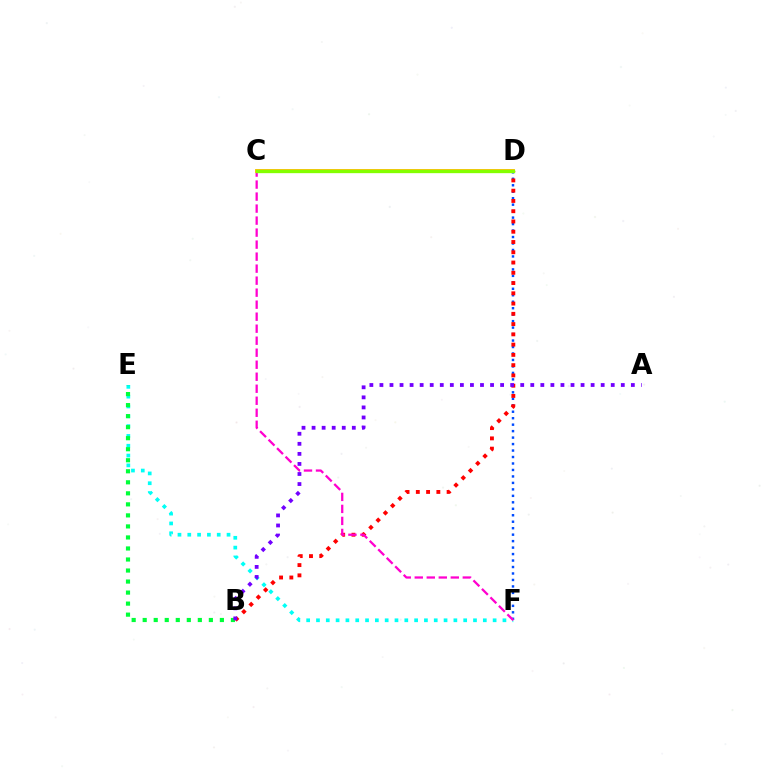{('D', 'F'): [{'color': '#004bff', 'line_style': 'dotted', 'thickness': 1.76}], ('B', 'D'): [{'color': '#ff0000', 'line_style': 'dotted', 'thickness': 2.79}], ('E', 'F'): [{'color': '#00fff6', 'line_style': 'dotted', 'thickness': 2.67}], ('C', 'F'): [{'color': '#ff00cf', 'line_style': 'dashed', 'thickness': 1.63}], ('C', 'D'): [{'color': '#ffbd00', 'line_style': 'solid', 'thickness': 2.78}, {'color': '#84ff00', 'line_style': 'solid', 'thickness': 2.38}], ('B', 'E'): [{'color': '#00ff39', 'line_style': 'dotted', 'thickness': 3.0}], ('A', 'B'): [{'color': '#7200ff', 'line_style': 'dotted', 'thickness': 2.73}]}